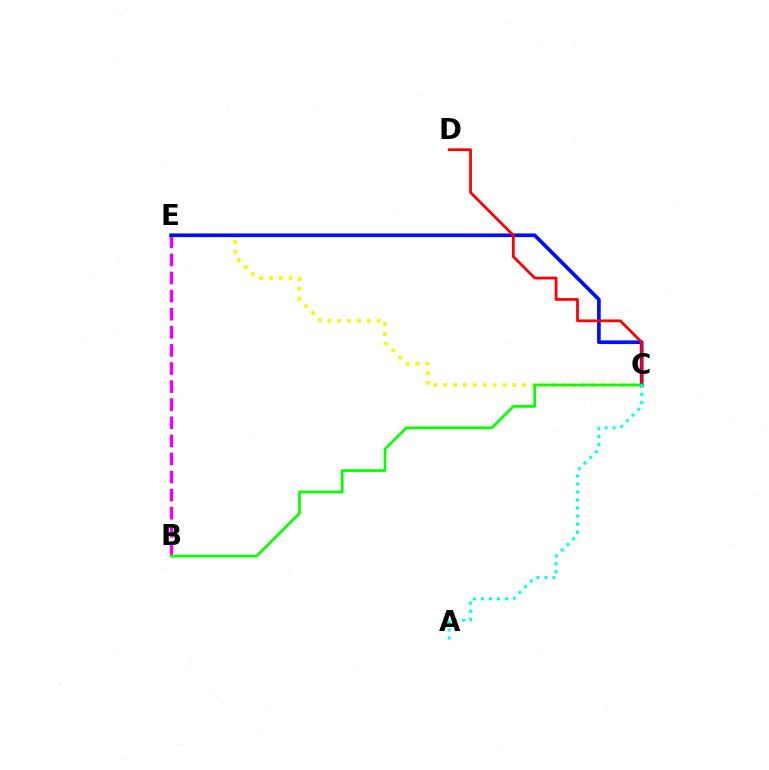{('B', 'E'): [{'color': '#ee00ff', 'line_style': 'dashed', 'thickness': 2.46}], ('C', 'E'): [{'color': '#fcf500', 'line_style': 'dotted', 'thickness': 2.68}, {'color': '#0010ff', 'line_style': 'solid', 'thickness': 2.66}], ('C', 'D'): [{'color': '#ff0000', 'line_style': 'solid', 'thickness': 1.99}], ('B', 'C'): [{'color': '#08ff00', 'line_style': 'solid', 'thickness': 1.95}], ('A', 'C'): [{'color': '#00fff6', 'line_style': 'dotted', 'thickness': 2.18}]}